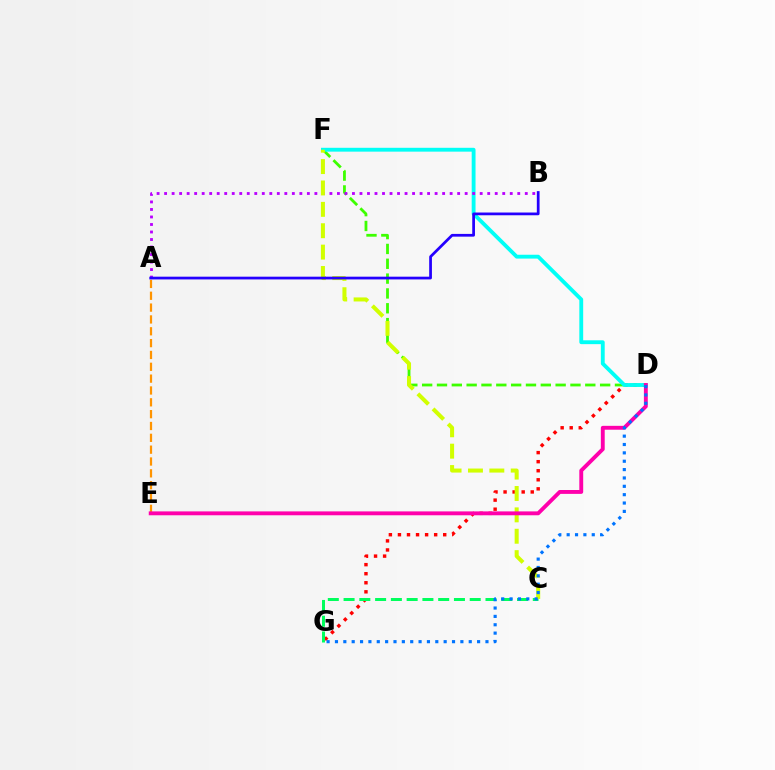{('A', 'E'): [{'color': '#ff9400', 'line_style': 'dashed', 'thickness': 1.61}], ('D', 'G'): [{'color': '#ff0000', 'line_style': 'dotted', 'thickness': 2.46}, {'color': '#0074ff', 'line_style': 'dotted', 'thickness': 2.27}], ('D', 'F'): [{'color': '#3dff00', 'line_style': 'dashed', 'thickness': 2.01}, {'color': '#00fff6', 'line_style': 'solid', 'thickness': 2.77}], ('A', 'B'): [{'color': '#b900ff', 'line_style': 'dotted', 'thickness': 2.04}, {'color': '#2500ff', 'line_style': 'solid', 'thickness': 1.97}], ('C', 'G'): [{'color': '#00ff5c', 'line_style': 'dashed', 'thickness': 2.14}], ('C', 'F'): [{'color': '#d1ff00', 'line_style': 'dashed', 'thickness': 2.9}], ('D', 'E'): [{'color': '#ff00ac', 'line_style': 'solid', 'thickness': 2.79}]}